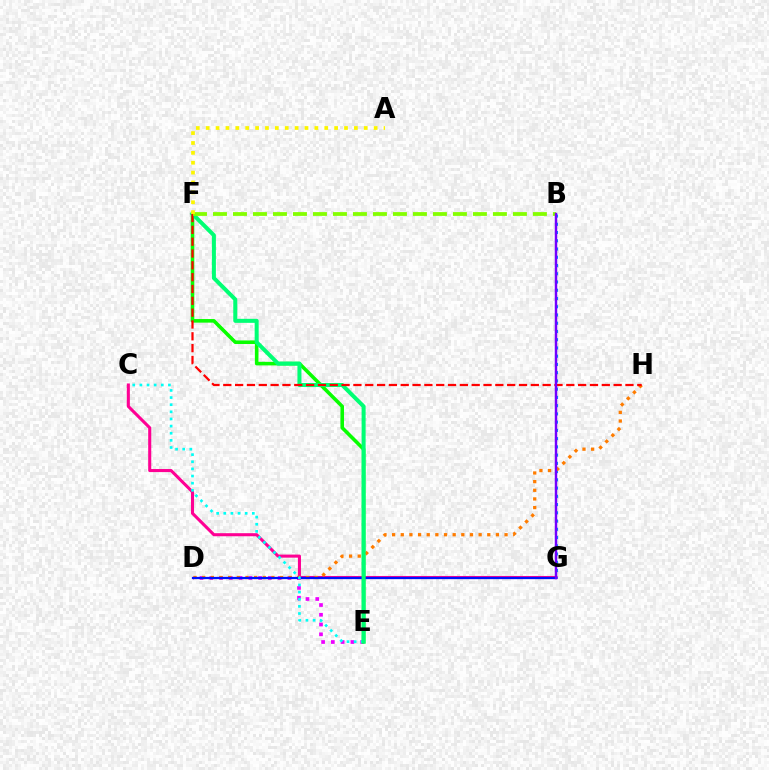{('C', 'G'): [{'color': '#ff0094', 'line_style': 'solid', 'thickness': 2.21}], ('D', 'E'): [{'color': '#ee00ff', 'line_style': 'dotted', 'thickness': 2.65}], ('B', 'G'): [{'color': '#008cff', 'line_style': 'dotted', 'thickness': 2.24}, {'color': '#7200ff', 'line_style': 'solid', 'thickness': 1.76}], ('E', 'F'): [{'color': '#08ff00', 'line_style': 'solid', 'thickness': 2.58}, {'color': '#00ff74', 'line_style': 'solid', 'thickness': 2.89}], ('D', 'H'): [{'color': '#ff7c00', 'line_style': 'dotted', 'thickness': 2.35}], ('D', 'G'): [{'color': '#0010ff', 'line_style': 'solid', 'thickness': 1.62}], ('C', 'E'): [{'color': '#00fff6', 'line_style': 'dotted', 'thickness': 1.94}], ('F', 'H'): [{'color': '#ff0000', 'line_style': 'dashed', 'thickness': 1.61}], ('B', 'F'): [{'color': '#84ff00', 'line_style': 'dashed', 'thickness': 2.72}], ('A', 'F'): [{'color': '#fcf500', 'line_style': 'dotted', 'thickness': 2.68}]}